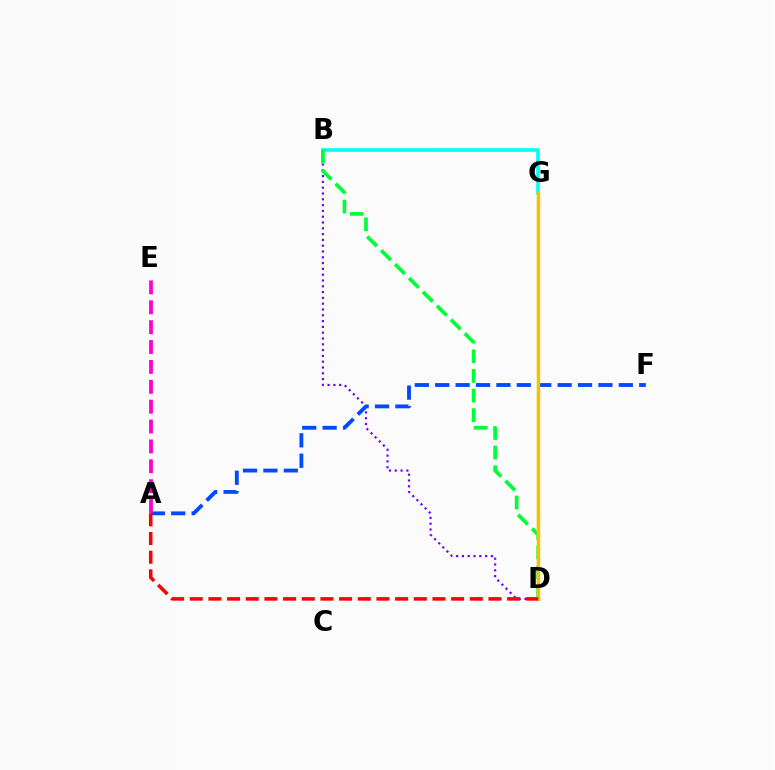{('B', 'D'): [{'color': '#7200ff', 'line_style': 'dotted', 'thickness': 1.58}, {'color': '#00ff39', 'line_style': 'dashed', 'thickness': 2.67}], ('A', 'F'): [{'color': '#004bff', 'line_style': 'dashed', 'thickness': 2.77}], ('B', 'G'): [{'color': '#00fff6', 'line_style': 'solid', 'thickness': 2.62}], ('D', 'G'): [{'color': '#84ff00', 'line_style': 'solid', 'thickness': 1.61}, {'color': '#ffbd00', 'line_style': 'solid', 'thickness': 2.44}], ('A', 'E'): [{'color': '#ff00cf', 'line_style': 'dashed', 'thickness': 2.7}], ('A', 'D'): [{'color': '#ff0000', 'line_style': 'dashed', 'thickness': 2.54}]}